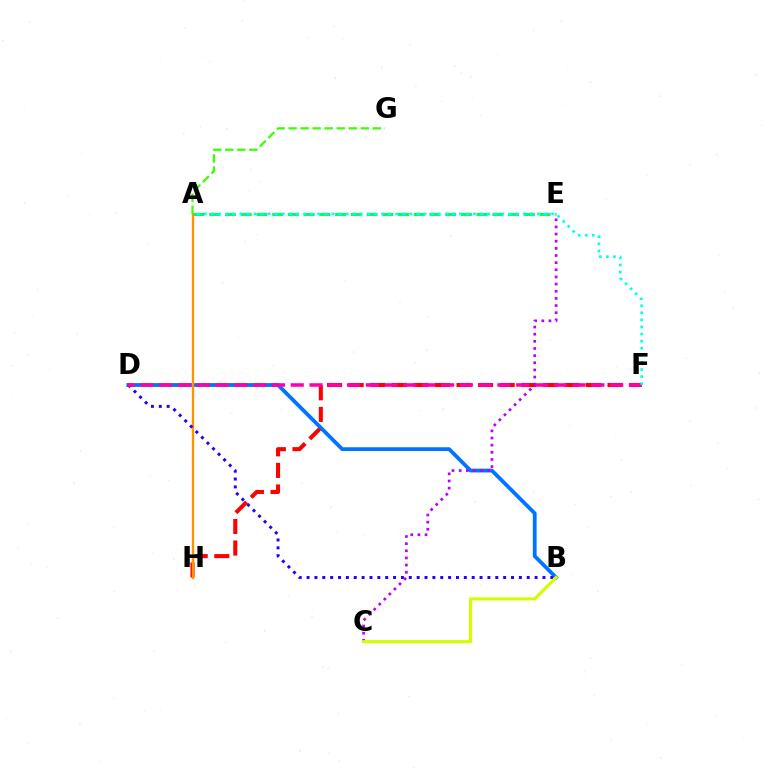{('F', 'H'): [{'color': '#ff0000', 'line_style': 'dashed', 'thickness': 2.93}], ('B', 'D'): [{'color': '#0074ff', 'line_style': 'solid', 'thickness': 2.73}, {'color': '#2500ff', 'line_style': 'dotted', 'thickness': 2.14}], ('A', 'E'): [{'color': '#00ff5c', 'line_style': 'dashed', 'thickness': 2.14}], ('A', 'H'): [{'color': '#ff9400', 'line_style': 'solid', 'thickness': 1.69}], ('D', 'F'): [{'color': '#ff00ac', 'line_style': 'dashed', 'thickness': 2.55}], ('A', 'F'): [{'color': '#00fff6', 'line_style': 'dotted', 'thickness': 1.93}], ('C', 'E'): [{'color': '#b900ff', 'line_style': 'dotted', 'thickness': 1.94}], ('A', 'G'): [{'color': '#3dff00', 'line_style': 'dashed', 'thickness': 1.63}], ('B', 'C'): [{'color': '#d1ff00', 'line_style': 'solid', 'thickness': 2.26}]}